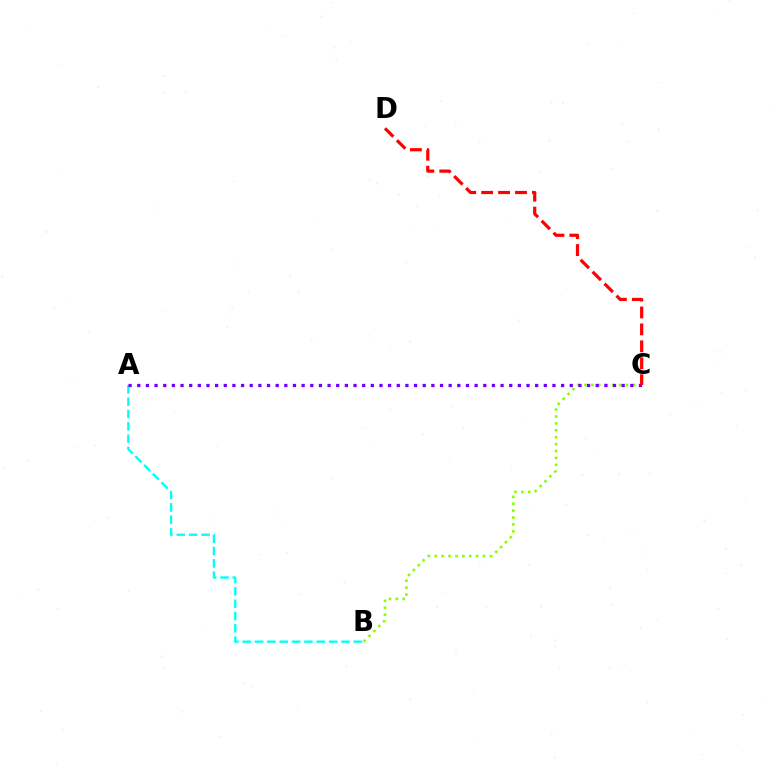{('B', 'C'): [{'color': '#84ff00', 'line_style': 'dotted', 'thickness': 1.88}], ('A', 'B'): [{'color': '#00fff6', 'line_style': 'dashed', 'thickness': 1.68}], ('A', 'C'): [{'color': '#7200ff', 'line_style': 'dotted', 'thickness': 2.35}], ('C', 'D'): [{'color': '#ff0000', 'line_style': 'dashed', 'thickness': 2.3}]}